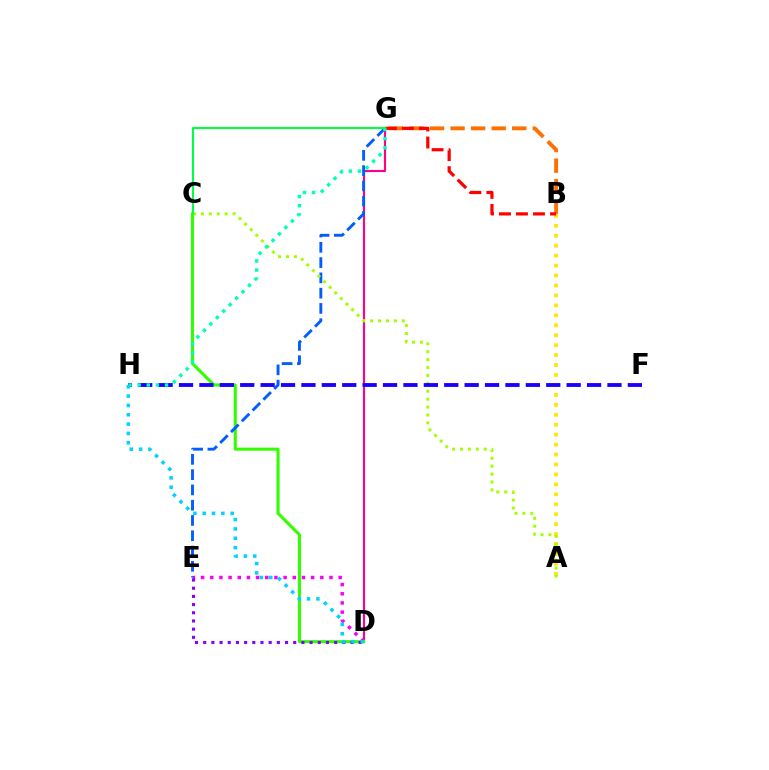{('D', 'G'): [{'color': '#ff0088', 'line_style': 'solid', 'thickness': 1.54}], ('D', 'E'): [{'color': '#fa00f9', 'line_style': 'dotted', 'thickness': 2.49}, {'color': '#8a00ff', 'line_style': 'dotted', 'thickness': 2.22}], ('A', 'B'): [{'color': '#ffe600', 'line_style': 'dotted', 'thickness': 2.7}], ('C', 'D'): [{'color': '#31ff00', 'line_style': 'solid', 'thickness': 2.22}], ('B', 'G'): [{'color': '#ff7000', 'line_style': 'dashed', 'thickness': 2.79}, {'color': '#ff0000', 'line_style': 'dashed', 'thickness': 2.31}], ('E', 'G'): [{'color': '#005dff', 'line_style': 'dashed', 'thickness': 2.08}], ('A', 'C'): [{'color': '#a2ff00', 'line_style': 'dotted', 'thickness': 2.15}], ('C', 'G'): [{'color': '#00ff45', 'line_style': 'solid', 'thickness': 1.52}], ('F', 'H'): [{'color': '#1900ff', 'line_style': 'dashed', 'thickness': 2.77}], ('G', 'H'): [{'color': '#00ffbb', 'line_style': 'dotted', 'thickness': 2.48}], ('D', 'H'): [{'color': '#00d3ff', 'line_style': 'dotted', 'thickness': 2.54}]}